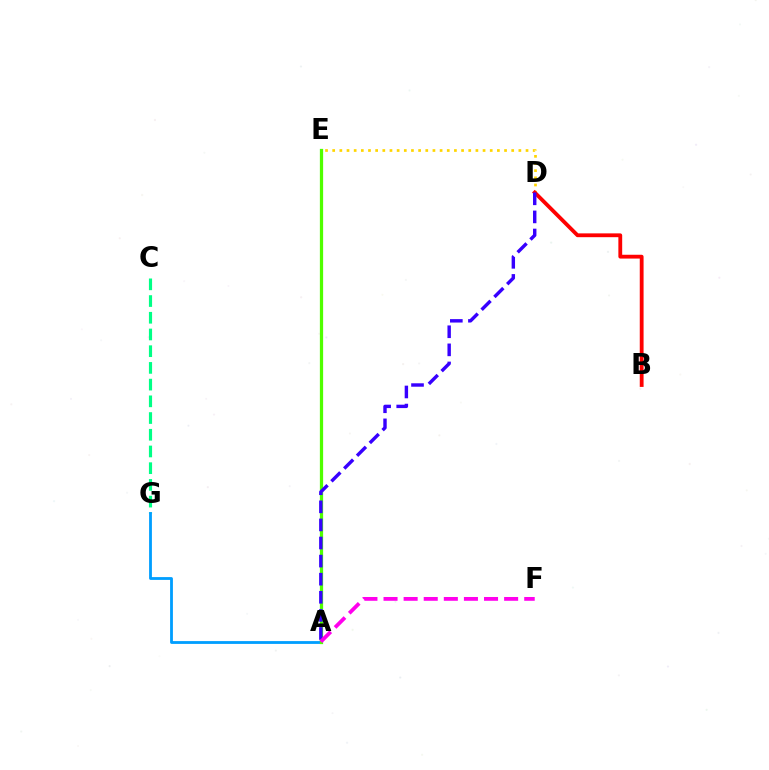{('D', 'E'): [{'color': '#ffd500', 'line_style': 'dotted', 'thickness': 1.95}], ('C', 'G'): [{'color': '#00ff86', 'line_style': 'dashed', 'thickness': 2.27}], ('A', 'G'): [{'color': '#009eff', 'line_style': 'solid', 'thickness': 2.02}], ('B', 'D'): [{'color': '#ff0000', 'line_style': 'solid', 'thickness': 2.75}], ('A', 'E'): [{'color': '#4fff00', 'line_style': 'solid', 'thickness': 2.34}], ('A', 'D'): [{'color': '#3700ff', 'line_style': 'dashed', 'thickness': 2.46}], ('A', 'F'): [{'color': '#ff00ed', 'line_style': 'dashed', 'thickness': 2.73}]}